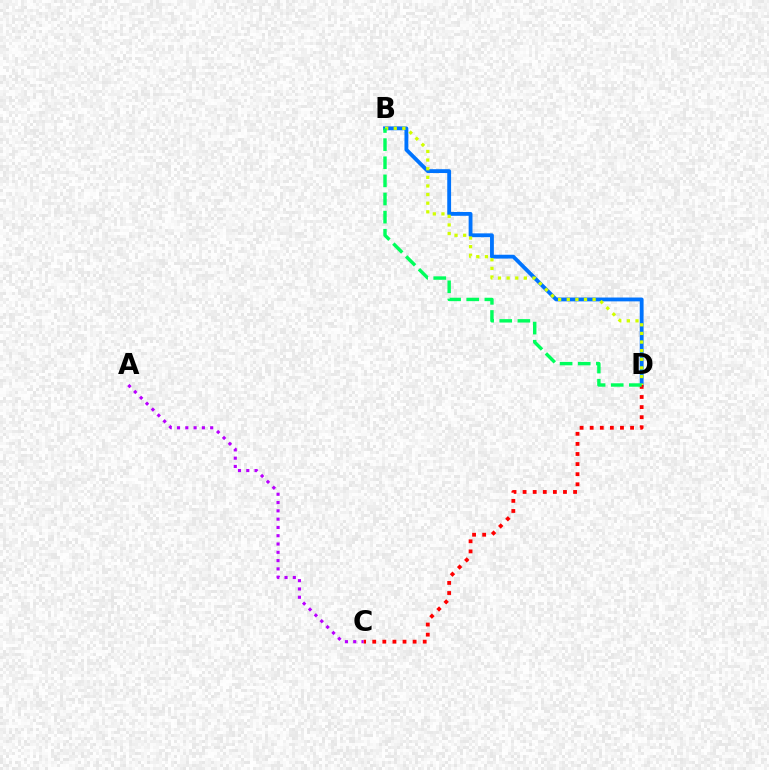{('B', 'D'): [{'color': '#0074ff', 'line_style': 'solid', 'thickness': 2.76}, {'color': '#d1ff00', 'line_style': 'dotted', 'thickness': 2.34}, {'color': '#00ff5c', 'line_style': 'dashed', 'thickness': 2.46}], ('C', 'D'): [{'color': '#ff0000', 'line_style': 'dotted', 'thickness': 2.74}], ('A', 'C'): [{'color': '#b900ff', 'line_style': 'dotted', 'thickness': 2.25}]}